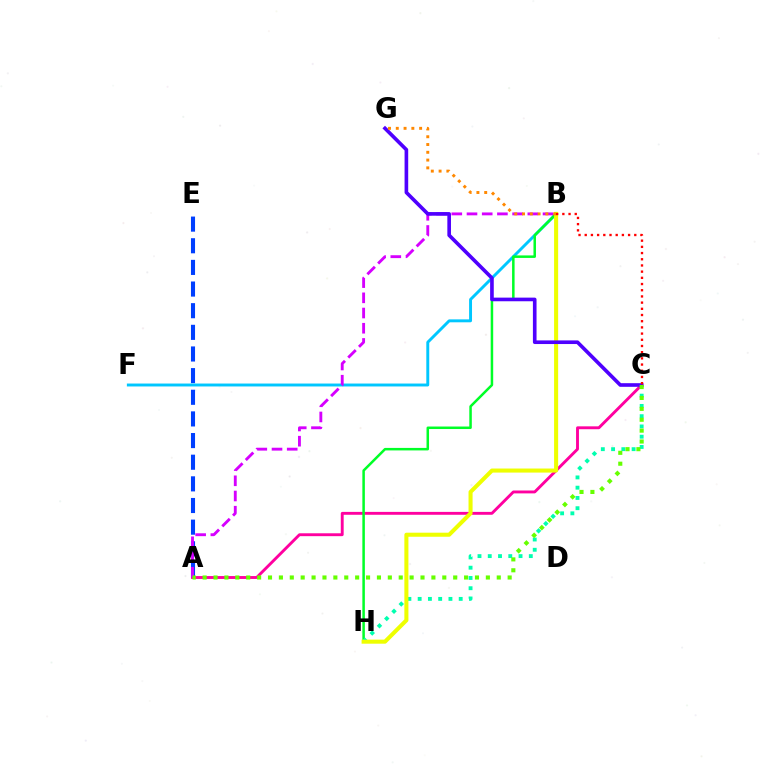{('A', 'E'): [{'color': '#003fff', 'line_style': 'dashed', 'thickness': 2.94}], ('A', 'C'): [{'color': '#ff00a0', 'line_style': 'solid', 'thickness': 2.08}, {'color': '#66ff00', 'line_style': 'dotted', 'thickness': 2.96}], ('B', 'F'): [{'color': '#00c7ff', 'line_style': 'solid', 'thickness': 2.11}], ('A', 'B'): [{'color': '#d600ff', 'line_style': 'dashed', 'thickness': 2.07}], ('B', 'H'): [{'color': '#00ff27', 'line_style': 'solid', 'thickness': 1.81}, {'color': '#eeff00', 'line_style': 'solid', 'thickness': 2.92}], ('C', 'H'): [{'color': '#00ffaf', 'line_style': 'dotted', 'thickness': 2.79}], ('C', 'G'): [{'color': '#4f00ff', 'line_style': 'solid', 'thickness': 2.62}], ('B', 'G'): [{'color': '#ff8800', 'line_style': 'dotted', 'thickness': 2.11}], ('B', 'C'): [{'color': '#ff0000', 'line_style': 'dotted', 'thickness': 1.68}]}